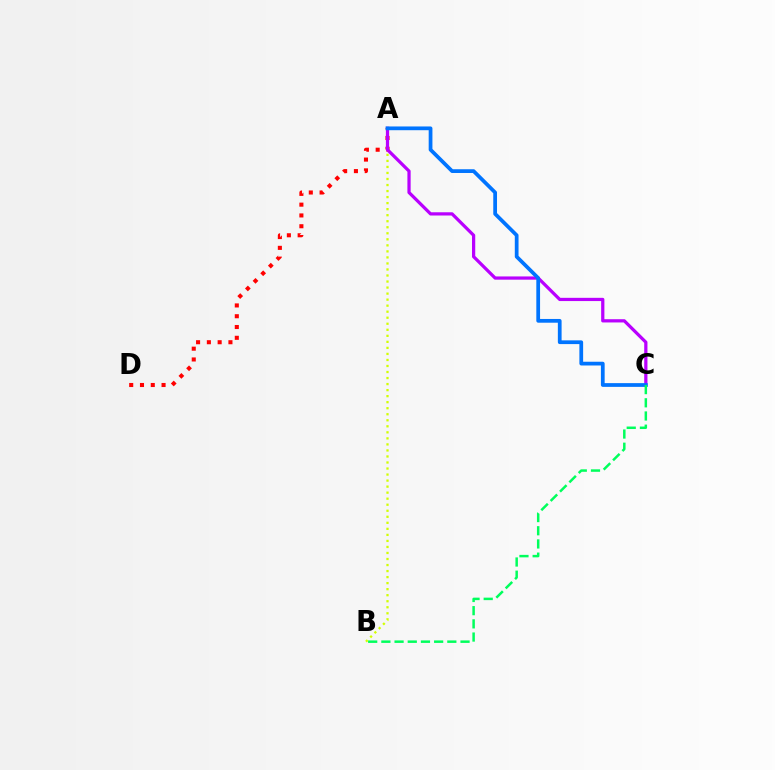{('A', 'B'): [{'color': '#d1ff00', 'line_style': 'dotted', 'thickness': 1.64}], ('A', 'D'): [{'color': '#ff0000', 'line_style': 'dotted', 'thickness': 2.93}], ('A', 'C'): [{'color': '#b900ff', 'line_style': 'solid', 'thickness': 2.33}, {'color': '#0074ff', 'line_style': 'solid', 'thickness': 2.7}], ('B', 'C'): [{'color': '#00ff5c', 'line_style': 'dashed', 'thickness': 1.79}]}